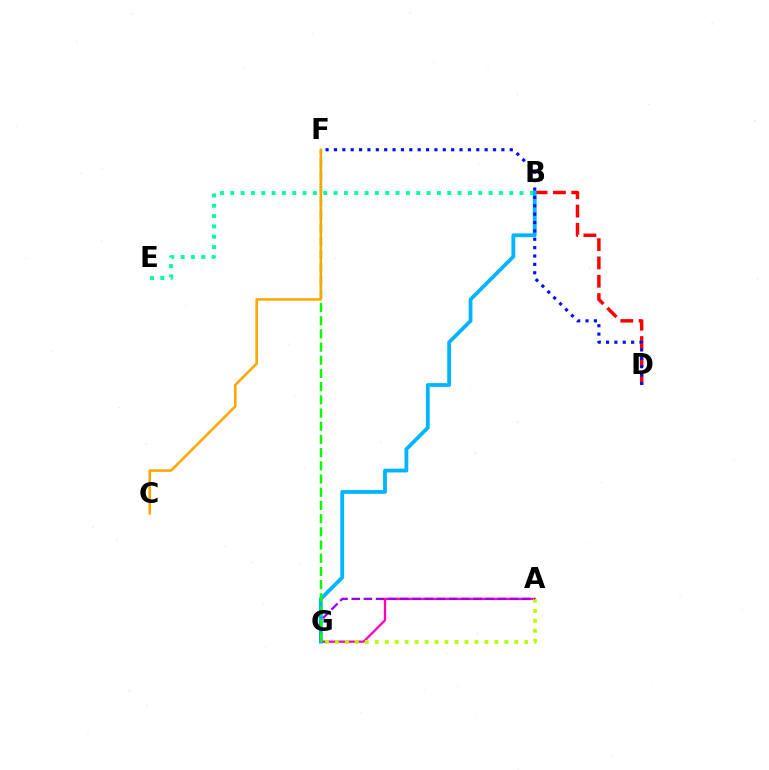{('B', 'D'): [{'color': '#ff0000', 'line_style': 'dashed', 'thickness': 2.49}], ('A', 'G'): [{'color': '#ff00bd', 'line_style': 'solid', 'thickness': 1.65}, {'color': '#b3ff00', 'line_style': 'dotted', 'thickness': 2.71}, {'color': '#9b00ff', 'line_style': 'dashed', 'thickness': 1.65}], ('B', 'E'): [{'color': '#00ff9d', 'line_style': 'dotted', 'thickness': 2.81}], ('B', 'G'): [{'color': '#00b5ff', 'line_style': 'solid', 'thickness': 2.73}], ('D', 'F'): [{'color': '#0010ff', 'line_style': 'dotted', 'thickness': 2.27}], ('F', 'G'): [{'color': '#08ff00', 'line_style': 'dashed', 'thickness': 1.79}], ('C', 'F'): [{'color': '#ffa500', 'line_style': 'solid', 'thickness': 1.83}]}